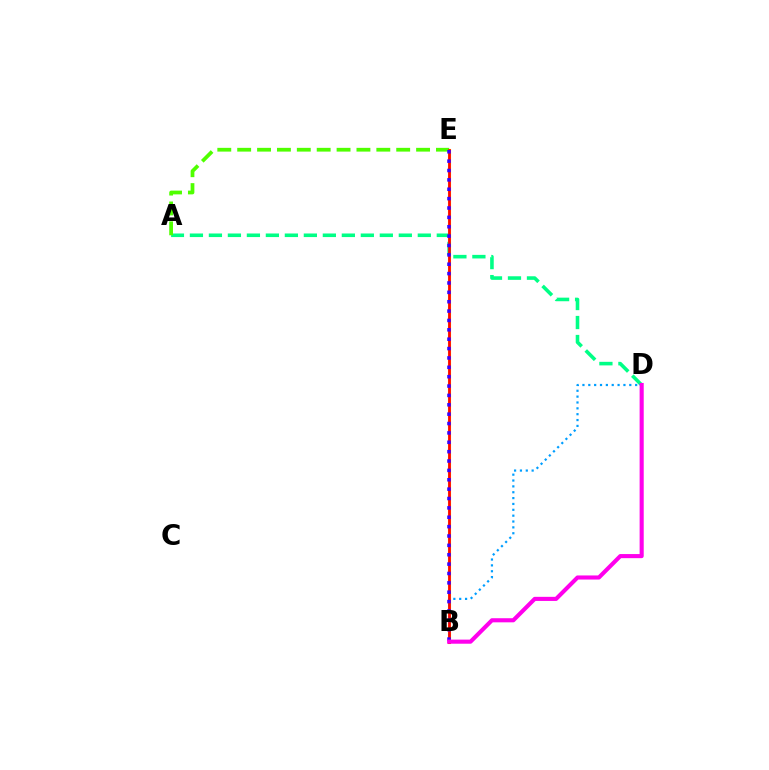{('B', 'E'): [{'color': '#ffd500', 'line_style': 'solid', 'thickness': 2.24}, {'color': '#ff0000', 'line_style': 'solid', 'thickness': 1.95}, {'color': '#3700ff', 'line_style': 'dotted', 'thickness': 2.55}], ('B', 'D'): [{'color': '#009eff', 'line_style': 'dotted', 'thickness': 1.59}, {'color': '#ff00ed', 'line_style': 'solid', 'thickness': 2.96}], ('A', 'D'): [{'color': '#00ff86', 'line_style': 'dashed', 'thickness': 2.58}], ('A', 'E'): [{'color': '#4fff00', 'line_style': 'dashed', 'thickness': 2.7}]}